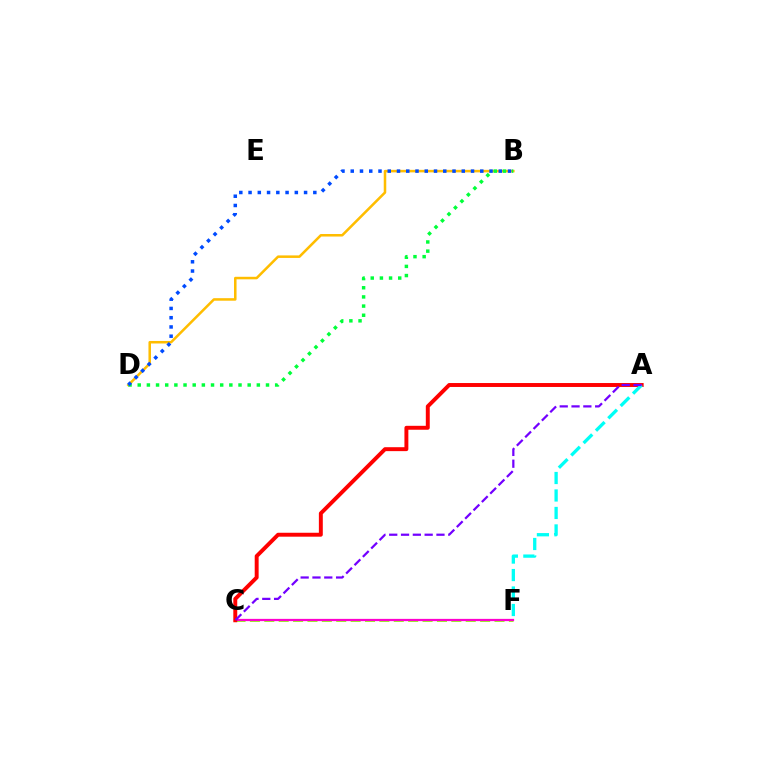{('C', 'F'): [{'color': '#84ff00', 'line_style': 'dashed', 'thickness': 1.95}, {'color': '#ff00cf', 'line_style': 'solid', 'thickness': 1.62}], ('A', 'C'): [{'color': '#ff0000', 'line_style': 'solid', 'thickness': 2.83}, {'color': '#7200ff', 'line_style': 'dashed', 'thickness': 1.6}], ('A', 'F'): [{'color': '#00fff6', 'line_style': 'dashed', 'thickness': 2.37}], ('B', 'D'): [{'color': '#ffbd00', 'line_style': 'solid', 'thickness': 1.82}, {'color': '#00ff39', 'line_style': 'dotted', 'thickness': 2.49}, {'color': '#004bff', 'line_style': 'dotted', 'thickness': 2.51}]}